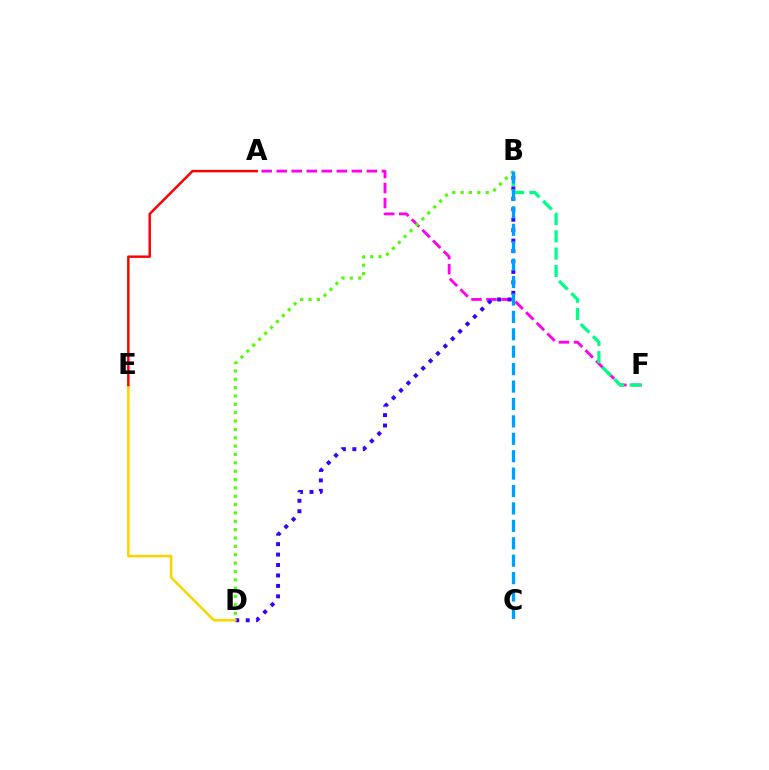{('A', 'F'): [{'color': '#ff00ed', 'line_style': 'dashed', 'thickness': 2.04}], ('B', 'D'): [{'color': '#3700ff', 'line_style': 'dotted', 'thickness': 2.84}, {'color': '#4fff00', 'line_style': 'dotted', 'thickness': 2.27}], ('D', 'E'): [{'color': '#ffd500', 'line_style': 'solid', 'thickness': 1.85}], ('B', 'F'): [{'color': '#00ff86', 'line_style': 'dashed', 'thickness': 2.35}], ('A', 'E'): [{'color': '#ff0000', 'line_style': 'solid', 'thickness': 1.77}], ('B', 'C'): [{'color': '#009eff', 'line_style': 'dashed', 'thickness': 2.37}]}